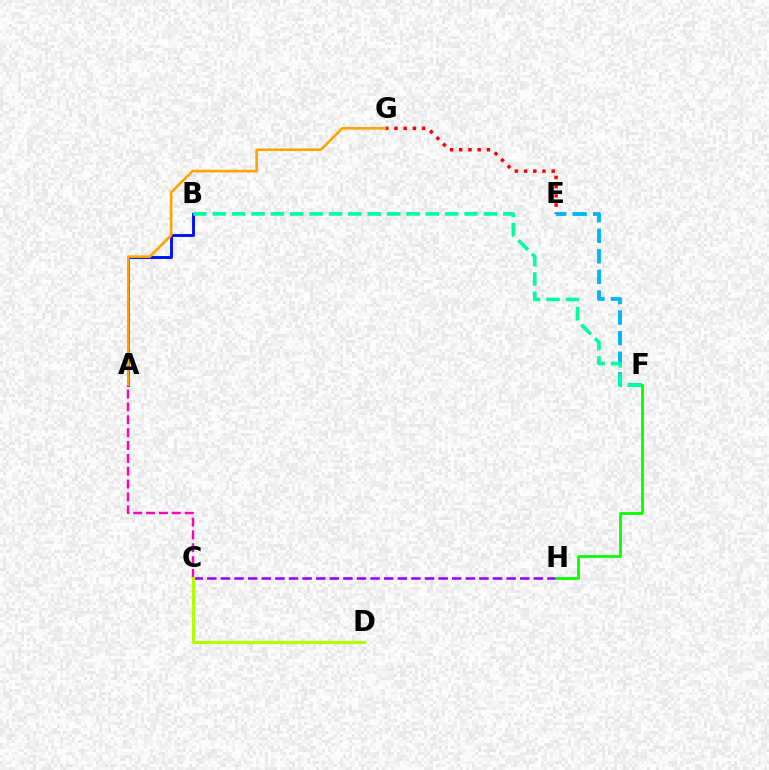{('A', 'C'): [{'color': '#ff00bd', 'line_style': 'dashed', 'thickness': 1.75}], ('E', 'G'): [{'color': '#ff0000', 'line_style': 'dotted', 'thickness': 2.5}], ('A', 'B'): [{'color': '#0010ff', 'line_style': 'solid', 'thickness': 2.1}], ('E', 'F'): [{'color': '#00b5ff', 'line_style': 'dashed', 'thickness': 2.79}], ('B', 'F'): [{'color': '#00ff9d', 'line_style': 'dashed', 'thickness': 2.63}], ('C', 'H'): [{'color': '#9b00ff', 'line_style': 'dashed', 'thickness': 1.85}], ('C', 'D'): [{'color': '#b3ff00', 'line_style': 'solid', 'thickness': 2.26}], ('A', 'G'): [{'color': '#ffa500', 'line_style': 'solid', 'thickness': 1.89}], ('F', 'H'): [{'color': '#08ff00', 'line_style': 'solid', 'thickness': 2.0}]}